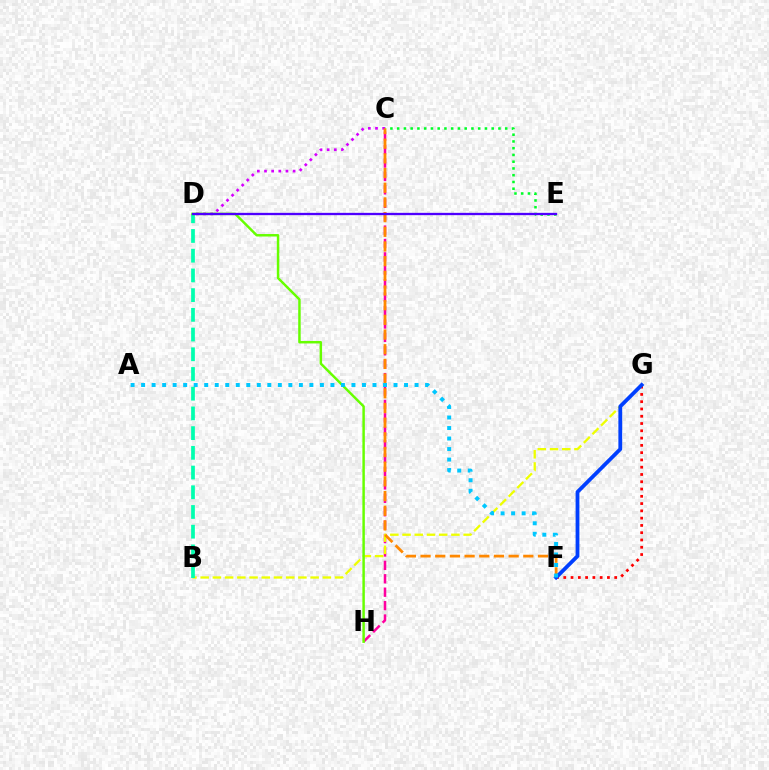{('C', 'D'): [{'color': '#d600ff', 'line_style': 'dotted', 'thickness': 1.94}], ('C', 'E'): [{'color': '#00ff27', 'line_style': 'dotted', 'thickness': 1.83}], ('C', 'H'): [{'color': '#ff00a0', 'line_style': 'dashed', 'thickness': 1.82}], ('F', 'G'): [{'color': '#ff0000', 'line_style': 'dotted', 'thickness': 1.98}, {'color': '#003fff', 'line_style': 'solid', 'thickness': 2.74}], ('B', 'G'): [{'color': '#eeff00', 'line_style': 'dashed', 'thickness': 1.66}], ('B', 'D'): [{'color': '#00ffaf', 'line_style': 'dashed', 'thickness': 2.68}], ('C', 'F'): [{'color': '#ff8800', 'line_style': 'dashed', 'thickness': 1.99}], ('D', 'H'): [{'color': '#66ff00', 'line_style': 'solid', 'thickness': 1.78}], ('D', 'E'): [{'color': '#4f00ff', 'line_style': 'solid', 'thickness': 1.67}], ('A', 'F'): [{'color': '#00c7ff', 'line_style': 'dotted', 'thickness': 2.86}]}